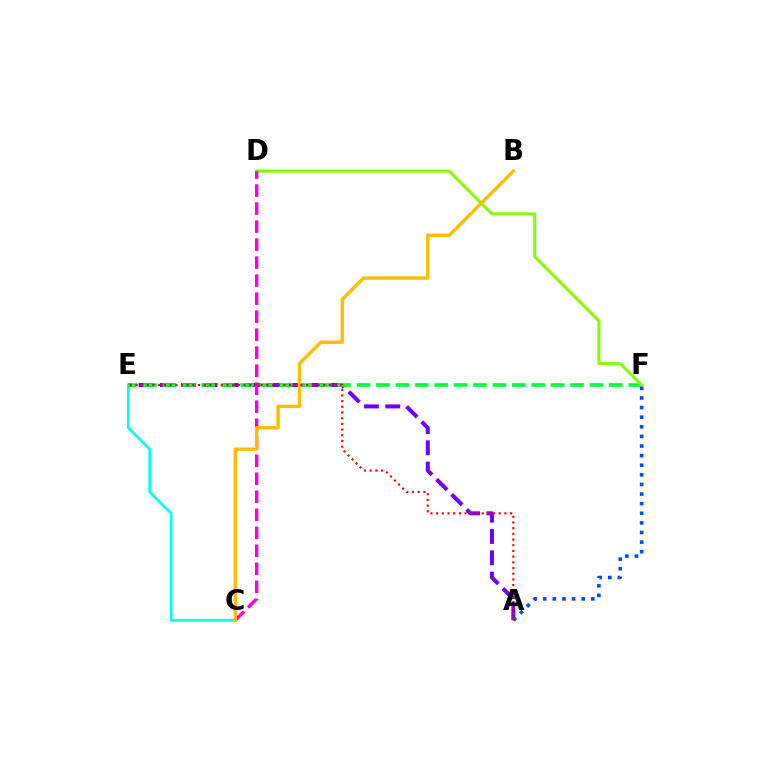{('A', 'E'): [{'color': '#7200ff', 'line_style': 'dashed', 'thickness': 2.89}, {'color': '#ff0000', 'line_style': 'dotted', 'thickness': 1.55}], ('C', 'E'): [{'color': '#00fff6', 'line_style': 'solid', 'thickness': 1.95}], ('E', 'F'): [{'color': '#00ff39', 'line_style': 'dashed', 'thickness': 2.64}], ('D', 'F'): [{'color': '#84ff00', 'line_style': 'solid', 'thickness': 2.17}], ('A', 'F'): [{'color': '#004bff', 'line_style': 'dotted', 'thickness': 2.61}], ('C', 'D'): [{'color': '#ff00cf', 'line_style': 'dashed', 'thickness': 2.45}], ('B', 'C'): [{'color': '#ffbd00', 'line_style': 'solid', 'thickness': 2.42}]}